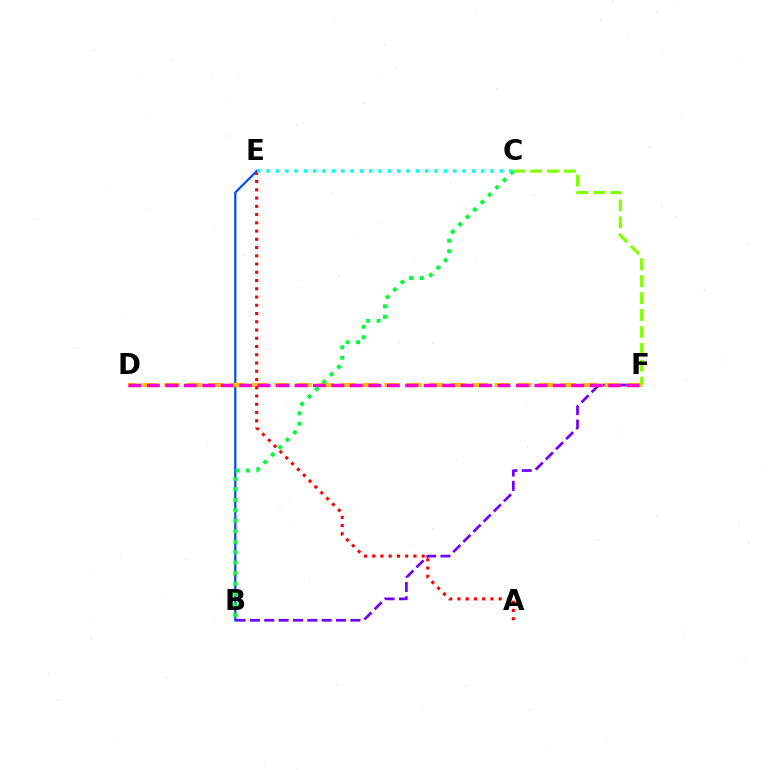{('B', 'F'): [{'color': '#7200ff', 'line_style': 'dashed', 'thickness': 1.95}], ('B', 'E'): [{'color': '#004bff', 'line_style': 'solid', 'thickness': 1.59}], ('D', 'F'): [{'color': '#ffbd00', 'line_style': 'dashed', 'thickness': 2.99}, {'color': '#ff00cf', 'line_style': 'dashed', 'thickness': 2.51}], ('C', 'F'): [{'color': '#84ff00', 'line_style': 'dashed', 'thickness': 2.3}], ('A', 'E'): [{'color': '#ff0000', 'line_style': 'dotted', 'thickness': 2.24}], ('B', 'C'): [{'color': '#00ff39', 'line_style': 'dotted', 'thickness': 2.84}], ('C', 'E'): [{'color': '#00fff6', 'line_style': 'dotted', 'thickness': 2.54}]}